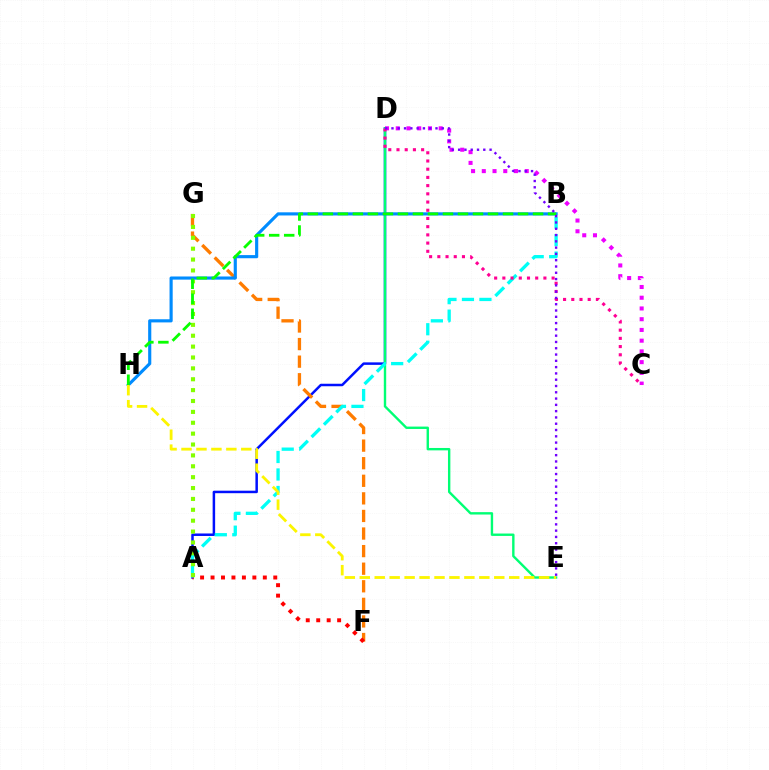{('A', 'D'): [{'color': '#0010ff', 'line_style': 'solid', 'thickness': 1.8}], ('F', 'G'): [{'color': '#ff7c00', 'line_style': 'dashed', 'thickness': 2.39}], ('A', 'F'): [{'color': '#ff0000', 'line_style': 'dotted', 'thickness': 2.84}], ('D', 'E'): [{'color': '#00ff74', 'line_style': 'solid', 'thickness': 1.72}, {'color': '#7200ff', 'line_style': 'dotted', 'thickness': 1.71}], ('C', 'D'): [{'color': '#ee00ff', 'line_style': 'dotted', 'thickness': 2.92}, {'color': '#ff0094', 'line_style': 'dotted', 'thickness': 2.23}], ('A', 'B'): [{'color': '#00fff6', 'line_style': 'dashed', 'thickness': 2.38}], ('A', 'G'): [{'color': '#84ff00', 'line_style': 'dotted', 'thickness': 2.96}], ('B', 'H'): [{'color': '#008cff', 'line_style': 'solid', 'thickness': 2.26}, {'color': '#08ff00', 'line_style': 'dashed', 'thickness': 2.04}], ('E', 'H'): [{'color': '#fcf500', 'line_style': 'dashed', 'thickness': 2.03}]}